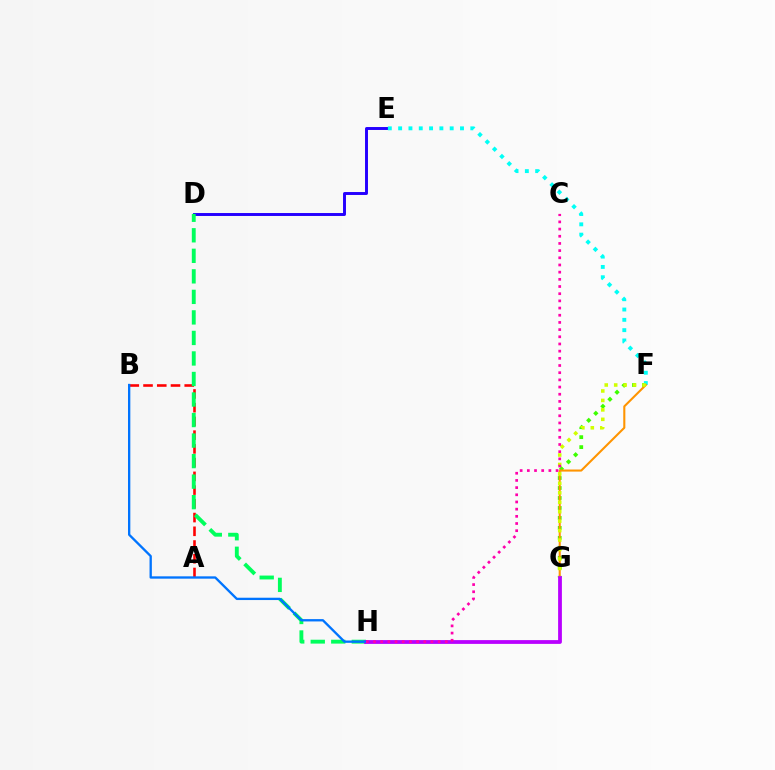{('D', 'E'): [{'color': '#2500ff', 'line_style': 'solid', 'thickness': 2.11}], ('F', 'G'): [{'color': '#3dff00', 'line_style': 'dotted', 'thickness': 2.71}, {'color': '#ff9400', 'line_style': 'solid', 'thickness': 1.5}, {'color': '#d1ff00', 'line_style': 'dotted', 'thickness': 2.57}], ('A', 'B'): [{'color': '#ff0000', 'line_style': 'dashed', 'thickness': 1.87}], ('E', 'F'): [{'color': '#00fff6', 'line_style': 'dotted', 'thickness': 2.8}], ('D', 'H'): [{'color': '#00ff5c', 'line_style': 'dashed', 'thickness': 2.79}], ('G', 'H'): [{'color': '#b900ff', 'line_style': 'solid', 'thickness': 2.72}], ('B', 'H'): [{'color': '#0074ff', 'line_style': 'solid', 'thickness': 1.67}], ('C', 'H'): [{'color': '#ff00ac', 'line_style': 'dotted', 'thickness': 1.95}]}